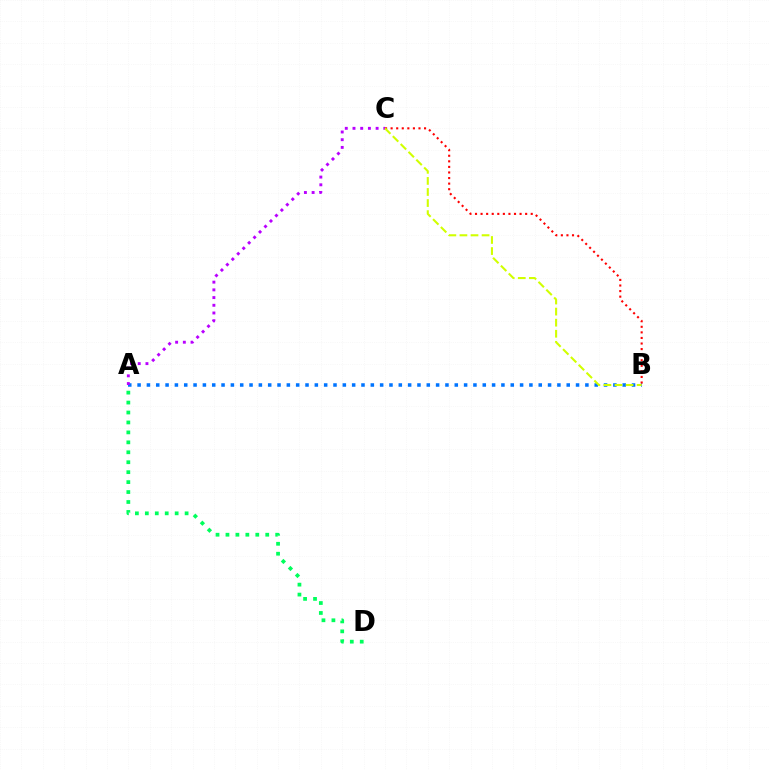{('A', 'D'): [{'color': '#00ff5c', 'line_style': 'dotted', 'thickness': 2.7}], ('A', 'B'): [{'color': '#0074ff', 'line_style': 'dotted', 'thickness': 2.53}], ('B', 'C'): [{'color': '#ff0000', 'line_style': 'dotted', 'thickness': 1.51}, {'color': '#d1ff00', 'line_style': 'dashed', 'thickness': 1.5}], ('A', 'C'): [{'color': '#b900ff', 'line_style': 'dotted', 'thickness': 2.09}]}